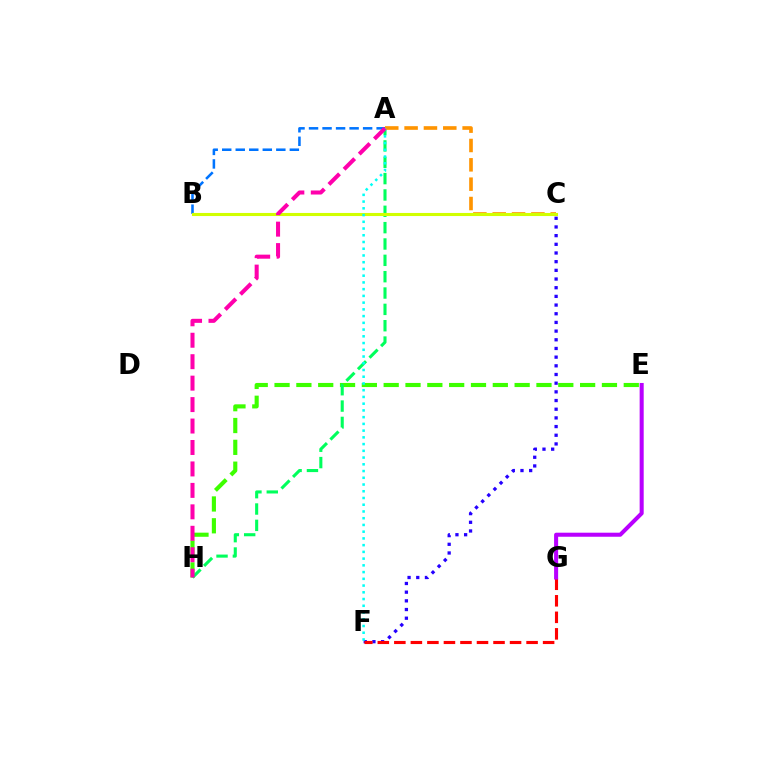{('E', 'H'): [{'color': '#3dff00', 'line_style': 'dashed', 'thickness': 2.97}], ('A', 'H'): [{'color': '#00ff5c', 'line_style': 'dashed', 'thickness': 2.22}, {'color': '#ff00ac', 'line_style': 'dashed', 'thickness': 2.91}], ('A', 'B'): [{'color': '#0074ff', 'line_style': 'dashed', 'thickness': 1.84}], ('A', 'C'): [{'color': '#ff9400', 'line_style': 'dashed', 'thickness': 2.63}], ('C', 'F'): [{'color': '#2500ff', 'line_style': 'dotted', 'thickness': 2.36}], ('B', 'C'): [{'color': '#d1ff00', 'line_style': 'solid', 'thickness': 2.22}], ('F', 'G'): [{'color': '#ff0000', 'line_style': 'dashed', 'thickness': 2.25}], ('A', 'F'): [{'color': '#00fff6', 'line_style': 'dotted', 'thickness': 1.83}], ('E', 'G'): [{'color': '#b900ff', 'line_style': 'solid', 'thickness': 2.91}]}